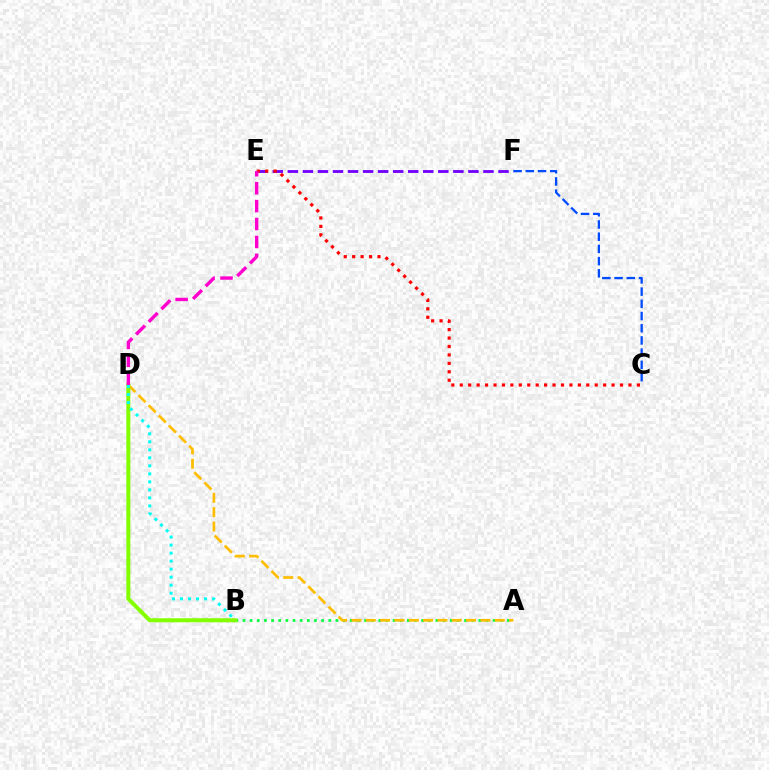{('A', 'B'): [{'color': '#00ff39', 'line_style': 'dotted', 'thickness': 1.94}], ('E', 'F'): [{'color': '#7200ff', 'line_style': 'dashed', 'thickness': 2.04}], ('C', 'E'): [{'color': '#ff0000', 'line_style': 'dotted', 'thickness': 2.29}], ('A', 'D'): [{'color': '#ffbd00', 'line_style': 'dashed', 'thickness': 1.95}], ('B', 'D'): [{'color': '#84ff00', 'line_style': 'solid', 'thickness': 2.9}, {'color': '#00fff6', 'line_style': 'dotted', 'thickness': 2.18}], ('C', 'F'): [{'color': '#004bff', 'line_style': 'dashed', 'thickness': 1.66}], ('D', 'E'): [{'color': '#ff00cf', 'line_style': 'dashed', 'thickness': 2.43}]}